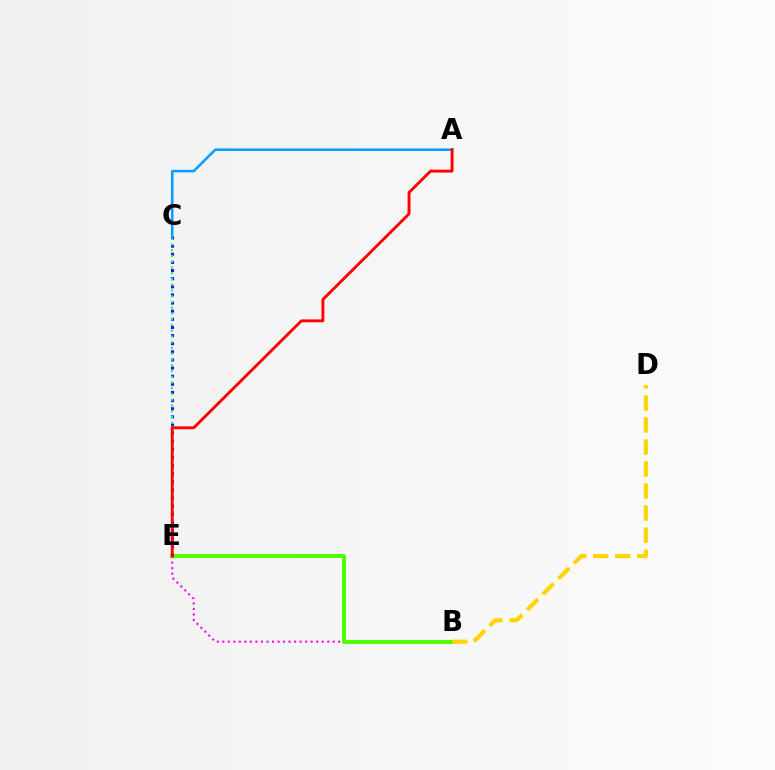{('B', 'E'): [{'color': '#ff00ed', 'line_style': 'dotted', 'thickness': 1.5}, {'color': '#4fff00', 'line_style': 'solid', 'thickness': 2.86}], ('C', 'E'): [{'color': '#3700ff', 'line_style': 'dotted', 'thickness': 2.21}, {'color': '#00ff86', 'line_style': 'dotted', 'thickness': 1.56}], ('A', 'C'): [{'color': '#009eff', 'line_style': 'solid', 'thickness': 1.84}], ('A', 'E'): [{'color': '#ff0000', 'line_style': 'solid', 'thickness': 2.08}], ('B', 'D'): [{'color': '#ffd500', 'line_style': 'dashed', 'thickness': 2.99}]}